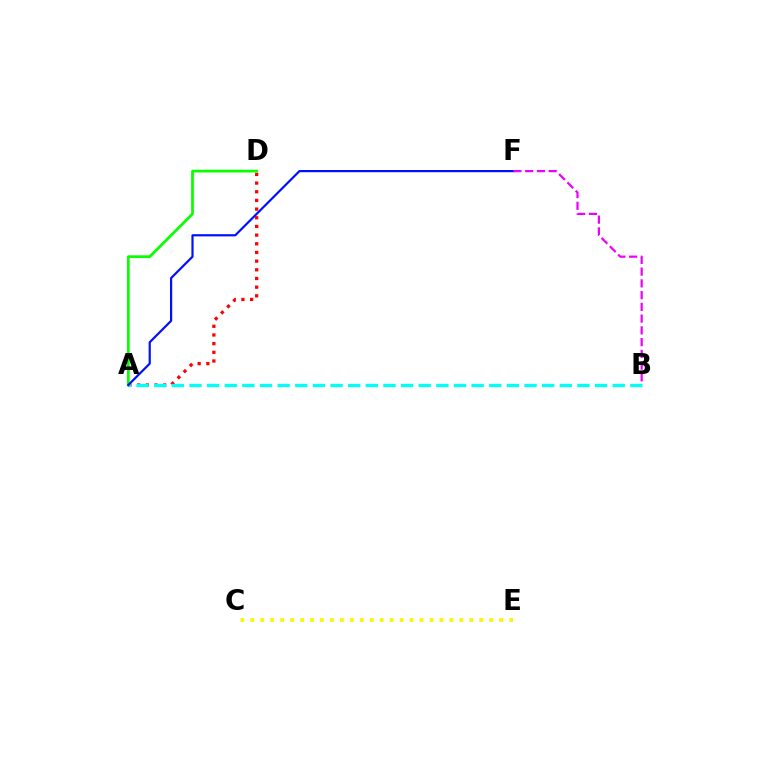{('A', 'D'): [{'color': '#ff0000', 'line_style': 'dotted', 'thickness': 2.36}, {'color': '#08ff00', 'line_style': 'solid', 'thickness': 1.97}], ('A', 'B'): [{'color': '#00fff6', 'line_style': 'dashed', 'thickness': 2.4}], ('A', 'F'): [{'color': '#0010ff', 'line_style': 'solid', 'thickness': 1.58}], ('C', 'E'): [{'color': '#fcf500', 'line_style': 'dotted', 'thickness': 2.71}], ('B', 'F'): [{'color': '#ee00ff', 'line_style': 'dashed', 'thickness': 1.6}]}